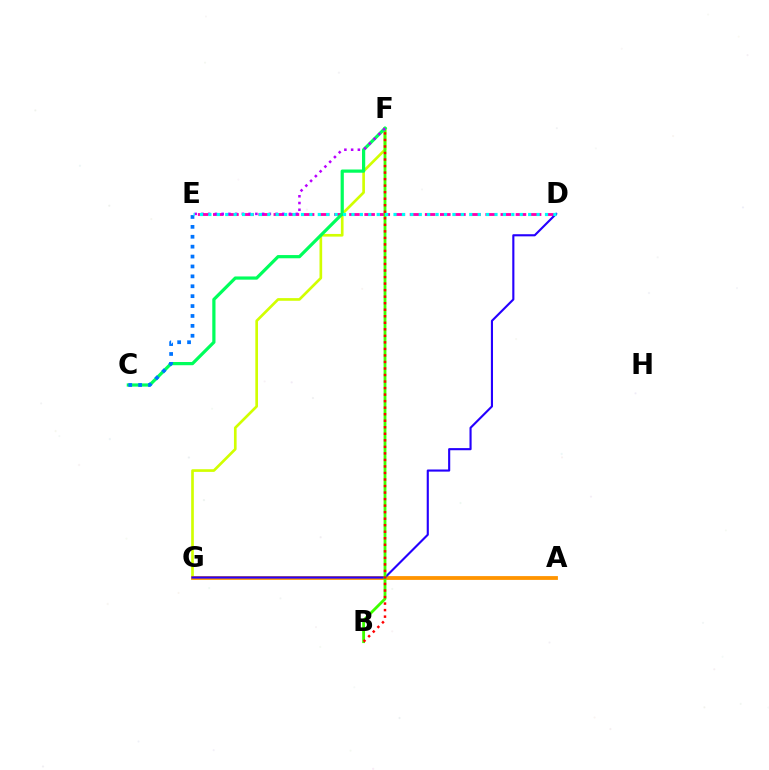{('F', 'G'): [{'color': '#d1ff00', 'line_style': 'solid', 'thickness': 1.92}], ('D', 'E'): [{'color': '#ff00ac', 'line_style': 'dashed', 'thickness': 2.06}, {'color': '#00fff6', 'line_style': 'dotted', 'thickness': 2.29}], ('A', 'G'): [{'color': '#ff9400', 'line_style': 'solid', 'thickness': 2.74}], ('D', 'G'): [{'color': '#2500ff', 'line_style': 'solid', 'thickness': 1.53}], ('B', 'F'): [{'color': '#3dff00', 'line_style': 'solid', 'thickness': 2.03}, {'color': '#ff0000', 'line_style': 'dotted', 'thickness': 1.77}], ('C', 'F'): [{'color': '#00ff5c', 'line_style': 'solid', 'thickness': 2.31}], ('C', 'E'): [{'color': '#0074ff', 'line_style': 'dotted', 'thickness': 2.69}], ('E', 'F'): [{'color': '#b900ff', 'line_style': 'dotted', 'thickness': 1.83}]}